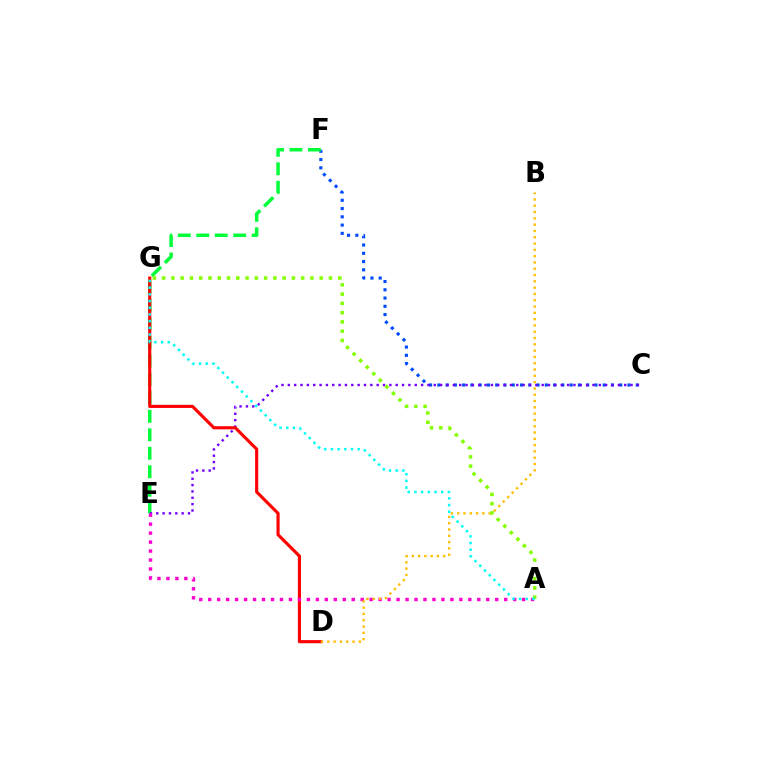{('C', 'F'): [{'color': '#004bff', 'line_style': 'dotted', 'thickness': 2.25}], ('E', 'F'): [{'color': '#00ff39', 'line_style': 'dashed', 'thickness': 2.51}], ('C', 'E'): [{'color': '#7200ff', 'line_style': 'dotted', 'thickness': 1.72}], ('D', 'G'): [{'color': '#ff0000', 'line_style': 'solid', 'thickness': 2.25}], ('A', 'E'): [{'color': '#ff00cf', 'line_style': 'dotted', 'thickness': 2.44}], ('B', 'D'): [{'color': '#ffbd00', 'line_style': 'dotted', 'thickness': 1.71}], ('A', 'G'): [{'color': '#84ff00', 'line_style': 'dotted', 'thickness': 2.52}, {'color': '#00fff6', 'line_style': 'dotted', 'thickness': 1.82}]}